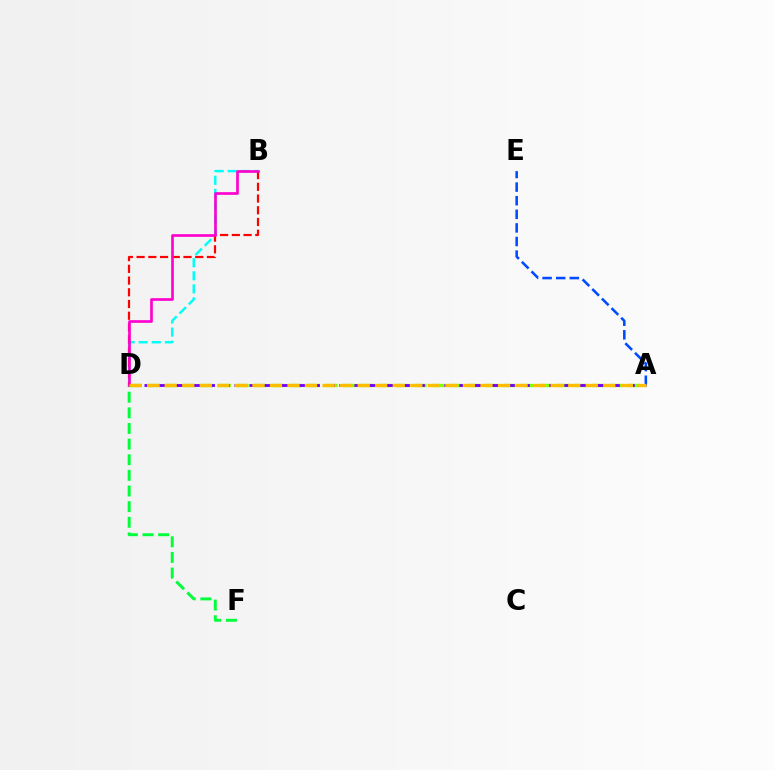{('B', 'D'): [{'color': '#00fff6', 'line_style': 'dashed', 'thickness': 1.77}, {'color': '#ff0000', 'line_style': 'dashed', 'thickness': 1.59}, {'color': '#ff00cf', 'line_style': 'solid', 'thickness': 1.92}], ('A', 'D'): [{'color': '#84ff00', 'line_style': 'dashed', 'thickness': 2.42}, {'color': '#7200ff', 'line_style': 'dashed', 'thickness': 2.04}, {'color': '#ffbd00', 'line_style': 'dashed', 'thickness': 2.38}], ('D', 'F'): [{'color': '#00ff39', 'line_style': 'dashed', 'thickness': 2.12}], ('A', 'E'): [{'color': '#004bff', 'line_style': 'dashed', 'thickness': 1.85}]}